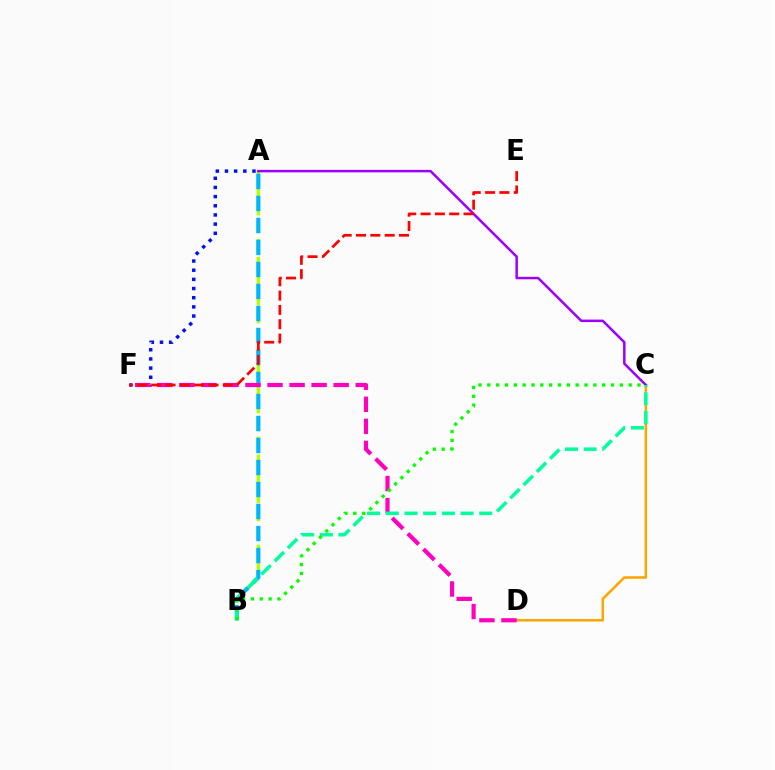{('A', 'B'): [{'color': '#b3ff00', 'line_style': 'dashed', 'thickness': 2.44}, {'color': '#00b5ff', 'line_style': 'dashed', 'thickness': 2.99}], ('C', 'D'): [{'color': '#ffa500', 'line_style': 'solid', 'thickness': 1.83}], ('A', 'F'): [{'color': '#0010ff', 'line_style': 'dotted', 'thickness': 2.49}], ('D', 'F'): [{'color': '#ff00bd', 'line_style': 'dashed', 'thickness': 3.0}], ('A', 'C'): [{'color': '#9b00ff', 'line_style': 'solid', 'thickness': 1.79}], ('B', 'C'): [{'color': '#00ff9d', 'line_style': 'dashed', 'thickness': 2.54}, {'color': '#08ff00', 'line_style': 'dotted', 'thickness': 2.4}], ('E', 'F'): [{'color': '#ff0000', 'line_style': 'dashed', 'thickness': 1.95}]}